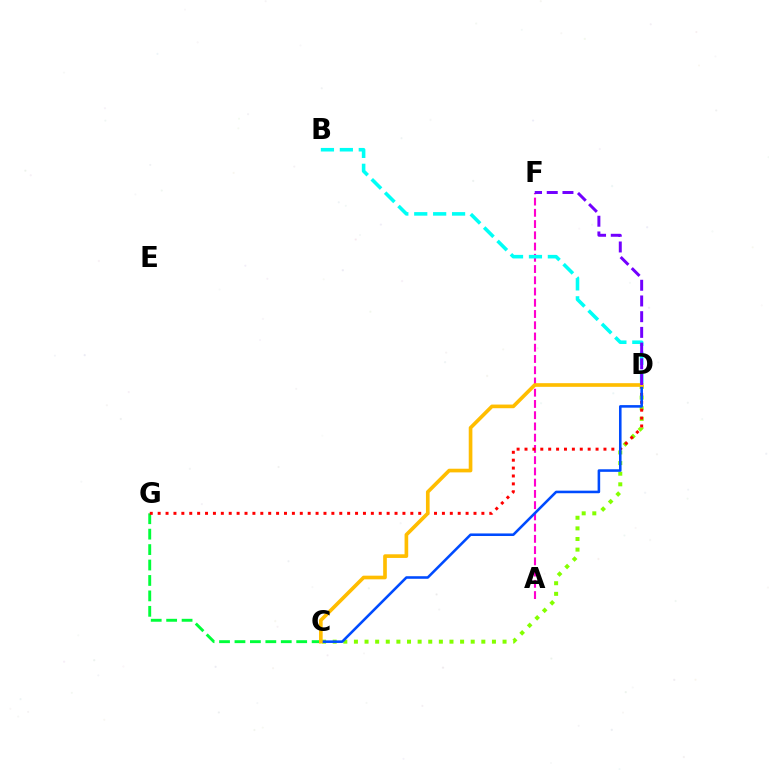{('A', 'F'): [{'color': '#ff00cf', 'line_style': 'dashed', 'thickness': 1.53}], ('B', 'D'): [{'color': '#00fff6', 'line_style': 'dashed', 'thickness': 2.57}], ('C', 'D'): [{'color': '#84ff00', 'line_style': 'dotted', 'thickness': 2.88}, {'color': '#004bff', 'line_style': 'solid', 'thickness': 1.85}, {'color': '#ffbd00', 'line_style': 'solid', 'thickness': 2.63}], ('C', 'G'): [{'color': '#00ff39', 'line_style': 'dashed', 'thickness': 2.1}], ('D', 'G'): [{'color': '#ff0000', 'line_style': 'dotted', 'thickness': 2.15}], ('D', 'F'): [{'color': '#7200ff', 'line_style': 'dashed', 'thickness': 2.13}]}